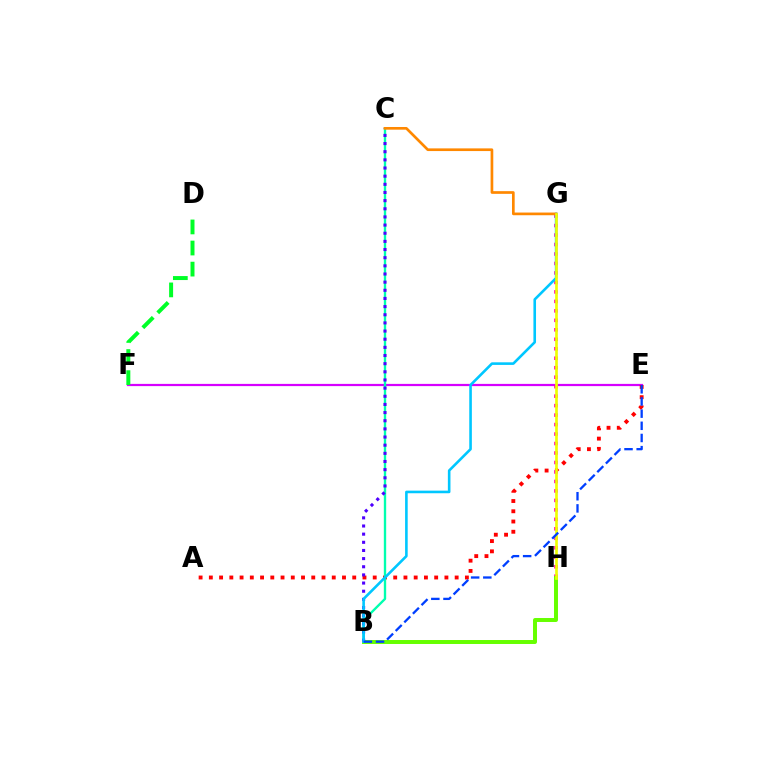{('E', 'F'): [{'color': '#d600ff', 'line_style': 'solid', 'thickness': 1.6}], ('A', 'E'): [{'color': '#ff0000', 'line_style': 'dotted', 'thickness': 2.78}], ('G', 'H'): [{'color': '#ff00a0', 'line_style': 'dotted', 'thickness': 2.57}, {'color': '#eeff00', 'line_style': 'solid', 'thickness': 1.92}], ('B', 'C'): [{'color': '#00ffaf', 'line_style': 'solid', 'thickness': 1.69}, {'color': '#4f00ff', 'line_style': 'dotted', 'thickness': 2.21}], ('B', 'H'): [{'color': '#66ff00', 'line_style': 'solid', 'thickness': 2.85}], ('B', 'G'): [{'color': '#00c7ff', 'line_style': 'solid', 'thickness': 1.88}], ('C', 'G'): [{'color': '#ff8800', 'line_style': 'solid', 'thickness': 1.93}], ('D', 'F'): [{'color': '#00ff27', 'line_style': 'dashed', 'thickness': 2.87}], ('B', 'E'): [{'color': '#003fff', 'line_style': 'dashed', 'thickness': 1.65}]}